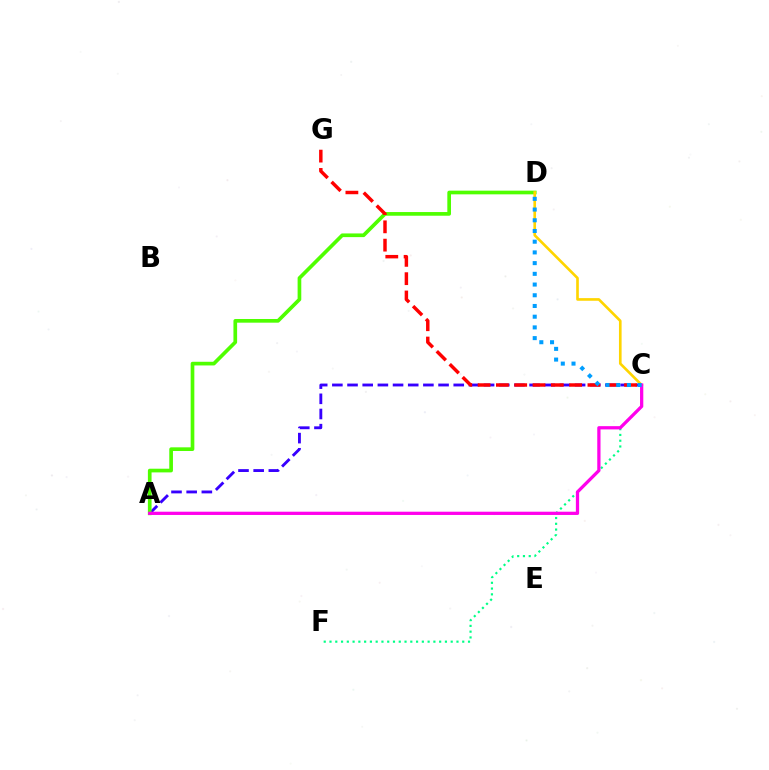{('A', 'C'): [{'color': '#3700ff', 'line_style': 'dashed', 'thickness': 2.06}, {'color': '#ff00ed', 'line_style': 'solid', 'thickness': 2.34}], ('A', 'D'): [{'color': '#4fff00', 'line_style': 'solid', 'thickness': 2.65}], ('C', 'F'): [{'color': '#00ff86', 'line_style': 'dotted', 'thickness': 1.57}], ('C', 'D'): [{'color': '#ffd500', 'line_style': 'solid', 'thickness': 1.9}, {'color': '#009eff', 'line_style': 'dotted', 'thickness': 2.91}], ('C', 'G'): [{'color': '#ff0000', 'line_style': 'dashed', 'thickness': 2.49}]}